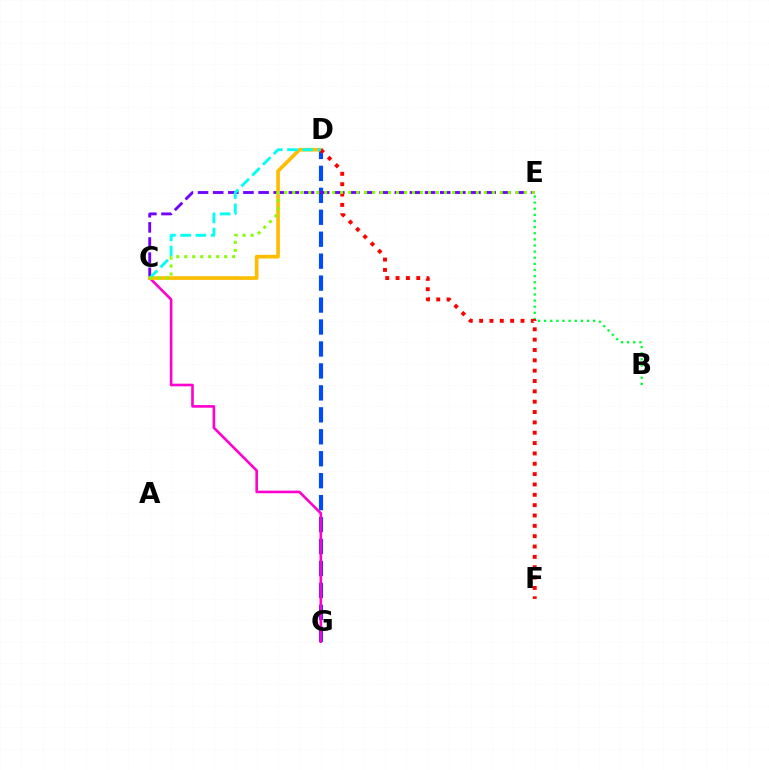{('B', 'E'): [{'color': '#00ff39', 'line_style': 'dotted', 'thickness': 1.66}], ('D', 'G'): [{'color': '#004bff', 'line_style': 'dashed', 'thickness': 2.98}], ('C', 'G'): [{'color': '#ff00cf', 'line_style': 'solid', 'thickness': 1.89}], ('C', 'E'): [{'color': '#7200ff', 'line_style': 'dashed', 'thickness': 2.06}, {'color': '#84ff00', 'line_style': 'dotted', 'thickness': 2.17}], ('C', 'D'): [{'color': '#ffbd00', 'line_style': 'solid', 'thickness': 2.64}, {'color': '#00fff6', 'line_style': 'dashed', 'thickness': 2.07}], ('D', 'F'): [{'color': '#ff0000', 'line_style': 'dotted', 'thickness': 2.81}]}